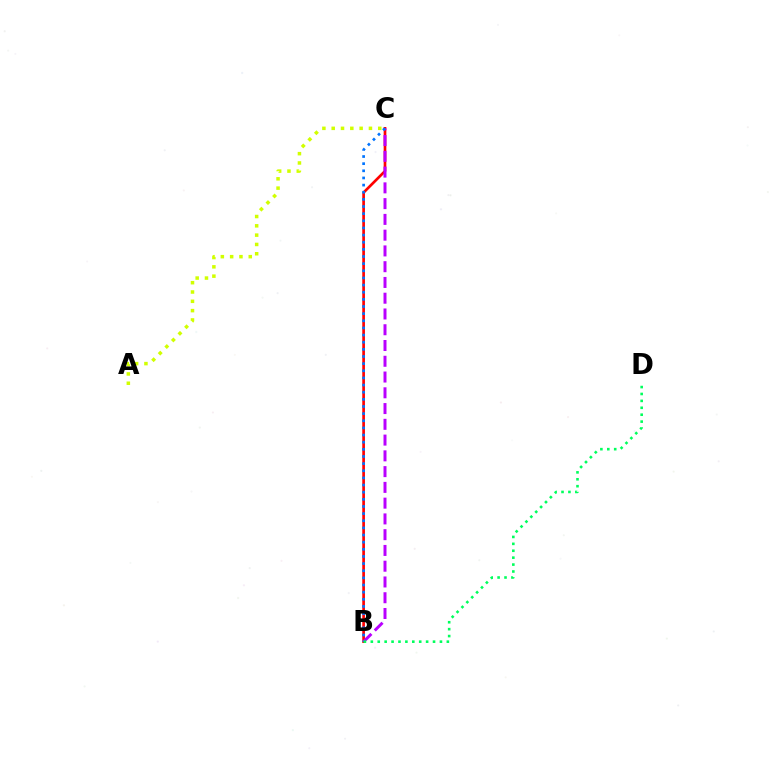{('B', 'C'): [{'color': '#ff0000', 'line_style': 'solid', 'thickness': 1.93}, {'color': '#b900ff', 'line_style': 'dashed', 'thickness': 2.14}, {'color': '#0074ff', 'line_style': 'dotted', 'thickness': 1.94}], ('A', 'C'): [{'color': '#d1ff00', 'line_style': 'dotted', 'thickness': 2.53}], ('B', 'D'): [{'color': '#00ff5c', 'line_style': 'dotted', 'thickness': 1.88}]}